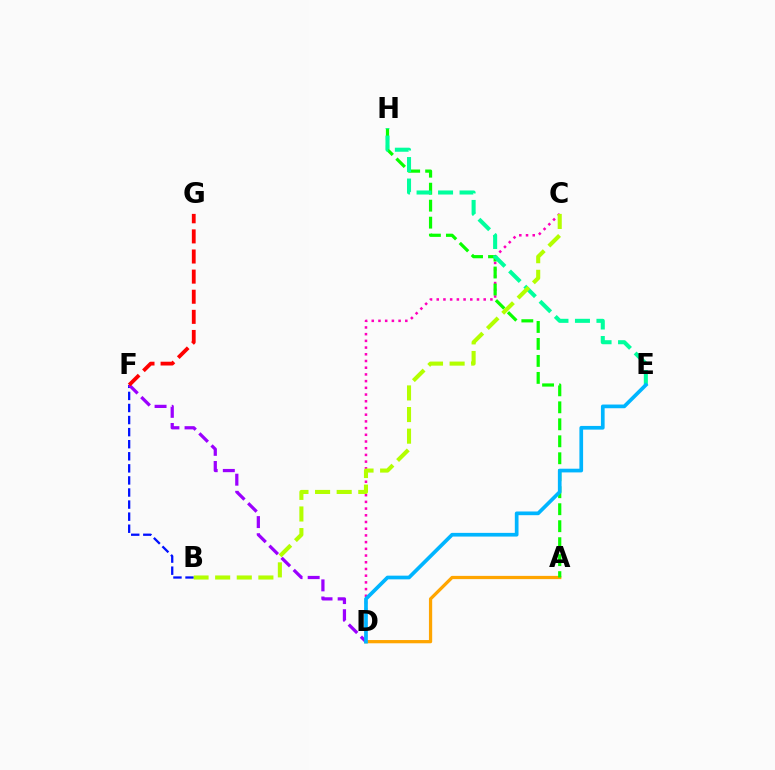{('A', 'D'): [{'color': '#ffa500', 'line_style': 'solid', 'thickness': 2.34}], ('B', 'F'): [{'color': '#0010ff', 'line_style': 'dashed', 'thickness': 1.64}], ('C', 'D'): [{'color': '#ff00bd', 'line_style': 'dotted', 'thickness': 1.82}], ('A', 'H'): [{'color': '#08ff00', 'line_style': 'dashed', 'thickness': 2.31}], ('D', 'F'): [{'color': '#9b00ff', 'line_style': 'dashed', 'thickness': 2.33}], ('E', 'H'): [{'color': '#00ff9d', 'line_style': 'dashed', 'thickness': 2.92}], ('F', 'G'): [{'color': '#ff0000', 'line_style': 'dashed', 'thickness': 2.73}], ('D', 'E'): [{'color': '#00b5ff', 'line_style': 'solid', 'thickness': 2.66}], ('B', 'C'): [{'color': '#b3ff00', 'line_style': 'dashed', 'thickness': 2.94}]}